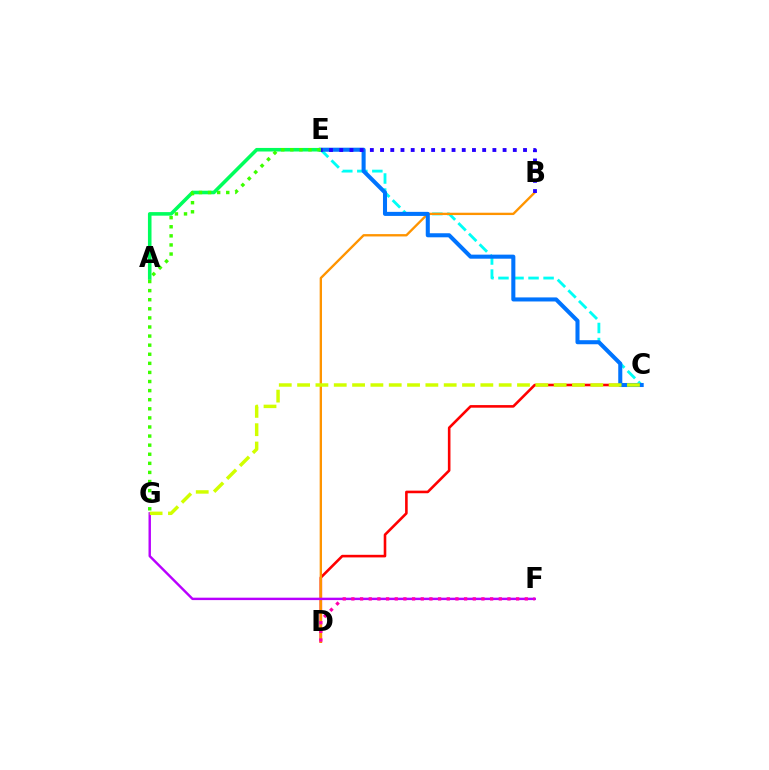{('C', 'D'): [{'color': '#ff0000', 'line_style': 'solid', 'thickness': 1.87}], ('C', 'E'): [{'color': '#00fff6', 'line_style': 'dashed', 'thickness': 2.04}, {'color': '#0074ff', 'line_style': 'solid', 'thickness': 2.92}], ('B', 'D'): [{'color': '#ff9400', 'line_style': 'solid', 'thickness': 1.69}], ('F', 'G'): [{'color': '#b900ff', 'line_style': 'solid', 'thickness': 1.74}], ('A', 'E'): [{'color': '#00ff5c', 'line_style': 'solid', 'thickness': 2.57}], ('C', 'G'): [{'color': '#d1ff00', 'line_style': 'dashed', 'thickness': 2.49}], ('D', 'F'): [{'color': '#ff00ac', 'line_style': 'dotted', 'thickness': 2.36}], ('E', 'G'): [{'color': '#3dff00', 'line_style': 'dotted', 'thickness': 2.47}], ('B', 'E'): [{'color': '#2500ff', 'line_style': 'dotted', 'thickness': 2.77}]}